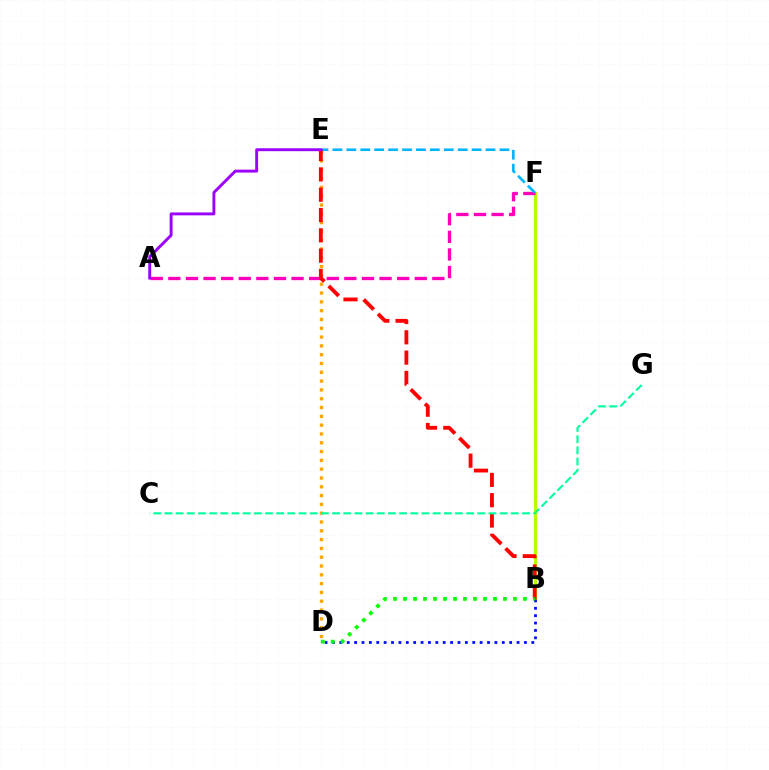{('D', 'E'): [{'color': '#ffa500', 'line_style': 'dotted', 'thickness': 2.39}], ('B', 'F'): [{'color': '#b3ff00', 'line_style': 'solid', 'thickness': 2.28}], ('A', 'F'): [{'color': '#ff00bd', 'line_style': 'dashed', 'thickness': 2.39}], ('E', 'F'): [{'color': '#00b5ff', 'line_style': 'dashed', 'thickness': 1.89}], ('B', 'D'): [{'color': '#0010ff', 'line_style': 'dotted', 'thickness': 2.01}, {'color': '#08ff00', 'line_style': 'dotted', 'thickness': 2.72}], ('B', 'E'): [{'color': '#ff0000', 'line_style': 'dashed', 'thickness': 2.76}], ('C', 'G'): [{'color': '#00ff9d', 'line_style': 'dashed', 'thickness': 1.52}], ('A', 'E'): [{'color': '#9b00ff', 'line_style': 'solid', 'thickness': 2.09}]}